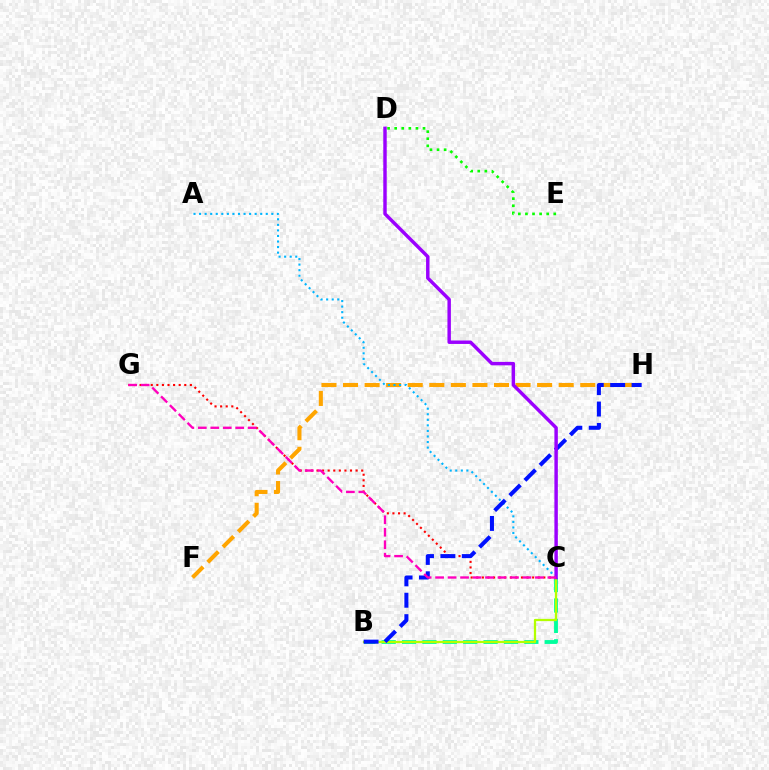{('C', 'G'): [{'color': '#ff0000', 'line_style': 'dotted', 'thickness': 1.52}, {'color': '#ff00bd', 'line_style': 'dashed', 'thickness': 1.69}], ('B', 'C'): [{'color': '#00ff9d', 'line_style': 'dashed', 'thickness': 2.77}, {'color': '#b3ff00', 'line_style': 'solid', 'thickness': 1.63}], ('F', 'H'): [{'color': '#ffa500', 'line_style': 'dashed', 'thickness': 2.93}], ('A', 'C'): [{'color': '#00b5ff', 'line_style': 'dotted', 'thickness': 1.51}], ('B', 'H'): [{'color': '#0010ff', 'line_style': 'dashed', 'thickness': 2.91}], ('C', 'D'): [{'color': '#9b00ff', 'line_style': 'solid', 'thickness': 2.48}], ('D', 'E'): [{'color': '#08ff00', 'line_style': 'dotted', 'thickness': 1.92}]}